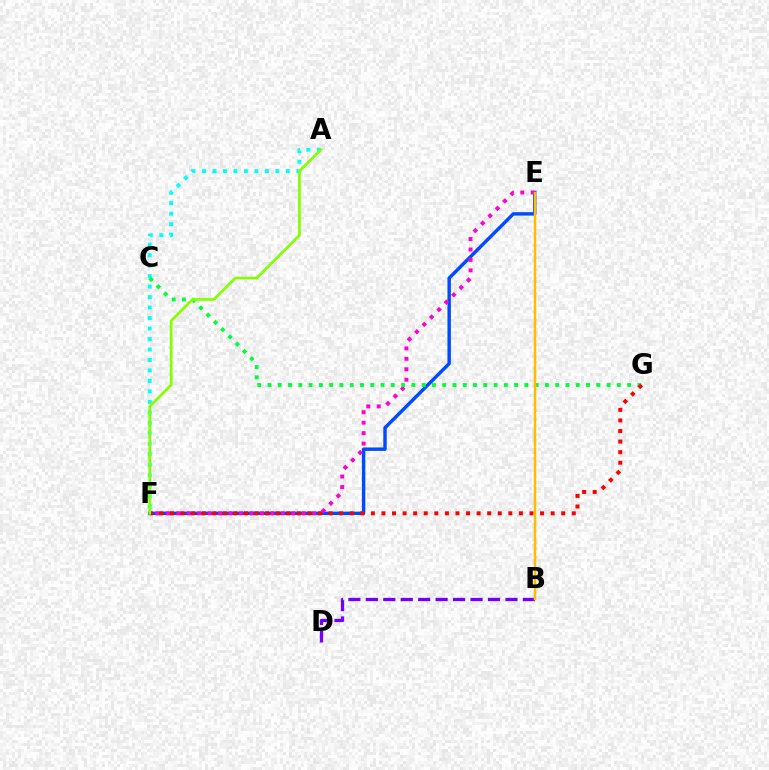{('E', 'F'): [{'color': '#004bff', 'line_style': 'solid', 'thickness': 2.47}, {'color': '#ff00cf', 'line_style': 'dotted', 'thickness': 2.84}], ('B', 'D'): [{'color': '#7200ff', 'line_style': 'dashed', 'thickness': 2.37}], ('A', 'F'): [{'color': '#00fff6', 'line_style': 'dotted', 'thickness': 2.85}, {'color': '#84ff00', 'line_style': 'solid', 'thickness': 1.94}], ('C', 'G'): [{'color': '#00ff39', 'line_style': 'dotted', 'thickness': 2.79}], ('F', 'G'): [{'color': '#ff0000', 'line_style': 'dotted', 'thickness': 2.87}], ('B', 'E'): [{'color': '#ffbd00', 'line_style': 'solid', 'thickness': 1.78}]}